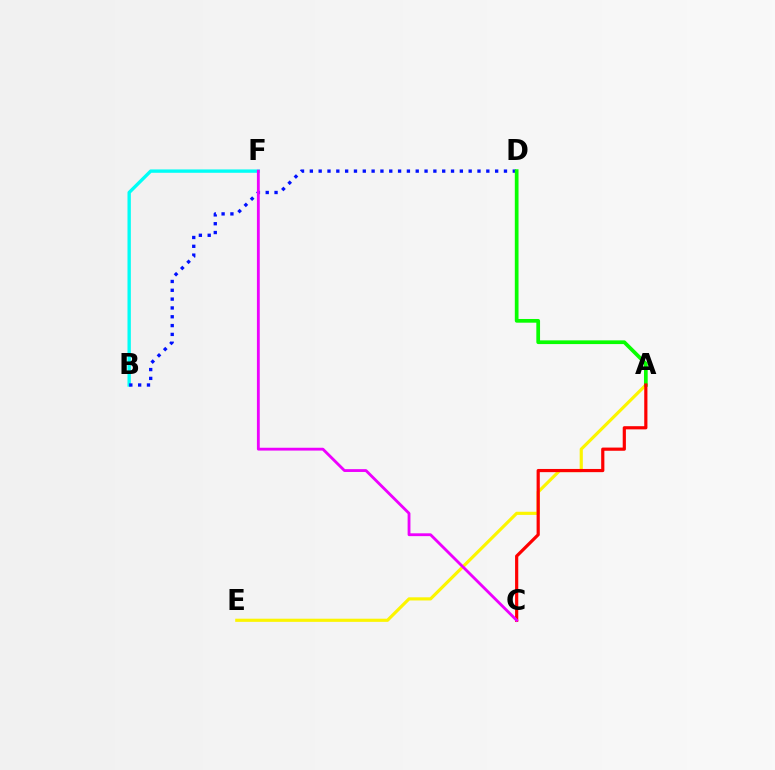{('A', 'E'): [{'color': '#fcf500', 'line_style': 'solid', 'thickness': 2.27}], ('B', 'F'): [{'color': '#00fff6', 'line_style': 'solid', 'thickness': 2.42}], ('B', 'D'): [{'color': '#0010ff', 'line_style': 'dotted', 'thickness': 2.4}], ('A', 'D'): [{'color': '#08ff00', 'line_style': 'solid', 'thickness': 2.67}], ('A', 'C'): [{'color': '#ff0000', 'line_style': 'solid', 'thickness': 2.3}], ('C', 'F'): [{'color': '#ee00ff', 'line_style': 'solid', 'thickness': 2.04}]}